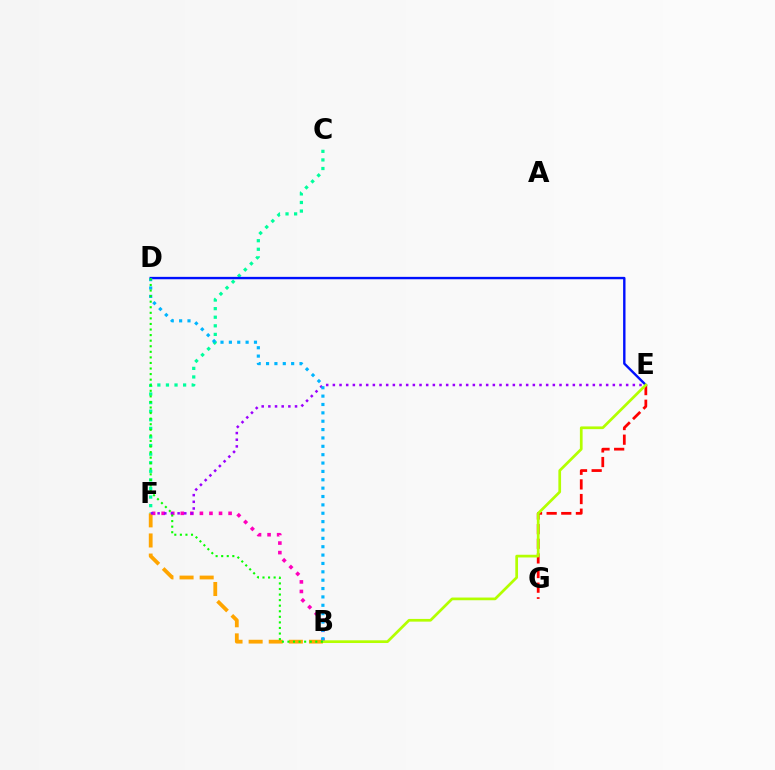{('B', 'F'): [{'color': '#ff00bd', 'line_style': 'dotted', 'thickness': 2.6}, {'color': '#ffa500', 'line_style': 'dashed', 'thickness': 2.73}], ('C', 'F'): [{'color': '#00ff9d', 'line_style': 'dotted', 'thickness': 2.33}], ('E', 'G'): [{'color': '#ff0000', 'line_style': 'dashed', 'thickness': 1.99}], ('D', 'E'): [{'color': '#0010ff', 'line_style': 'solid', 'thickness': 1.72}], ('B', 'E'): [{'color': '#b3ff00', 'line_style': 'solid', 'thickness': 1.95}], ('E', 'F'): [{'color': '#9b00ff', 'line_style': 'dotted', 'thickness': 1.81}], ('B', 'D'): [{'color': '#00b5ff', 'line_style': 'dotted', 'thickness': 2.27}, {'color': '#08ff00', 'line_style': 'dotted', 'thickness': 1.51}]}